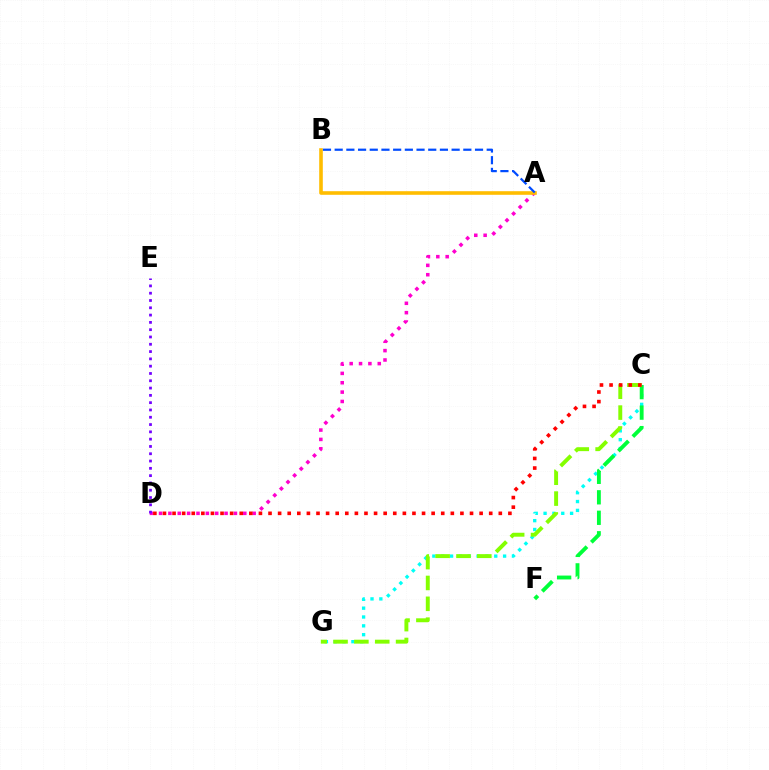{('A', 'D'): [{'color': '#ff00cf', 'line_style': 'dotted', 'thickness': 2.54}], ('A', 'B'): [{'color': '#ffbd00', 'line_style': 'solid', 'thickness': 2.59}, {'color': '#004bff', 'line_style': 'dashed', 'thickness': 1.59}], ('C', 'G'): [{'color': '#00fff6', 'line_style': 'dotted', 'thickness': 2.4}, {'color': '#84ff00', 'line_style': 'dashed', 'thickness': 2.83}], ('C', 'F'): [{'color': '#00ff39', 'line_style': 'dashed', 'thickness': 2.78}], ('D', 'E'): [{'color': '#7200ff', 'line_style': 'dotted', 'thickness': 1.98}], ('C', 'D'): [{'color': '#ff0000', 'line_style': 'dotted', 'thickness': 2.61}]}